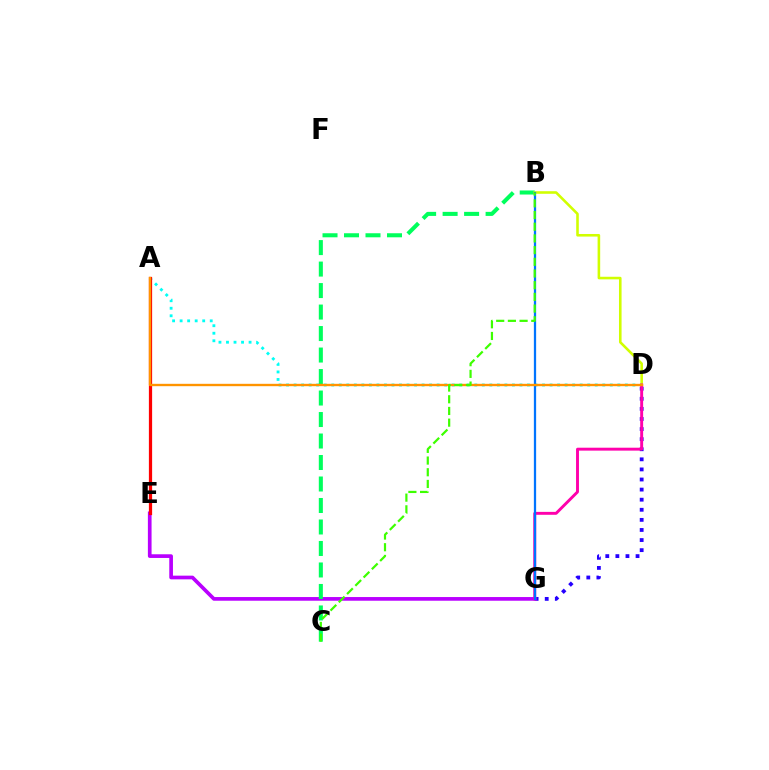{('A', 'D'): [{'color': '#00fff6', 'line_style': 'dotted', 'thickness': 2.05}, {'color': '#ff9400', 'line_style': 'solid', 'thickness': 1.7}], ('D', 'G'): [{'color': '#2500ff', 'line_style': 'dotted', 'thickness': 2.74}, {'color': '#ff00ac', 'line_style': 'solid', 'thickness': 2.1}], ('E', 'G'): [{'color': '#b900ff', 'line_style': 'solid', 'thickness': 2.65}], ('A', 'E'): [{'color': '#ff0000', 'line_style': 'solid', 'thickness': 2.33}], ('B', 'C'): [{'color': '#00ff5c', 'line_style': 'dashed', 'thickness': 2.92}, {'color': '#3dff00', 'line_style': 'dashed', 'thickness': 1.59}], ('B', 'D'): [{'color': '#d1ff00', 'line_style': 'solid', 'thickness': 1.86}], ('B', 'G'): [{'color': '#0074ff', 'line_style': 'solid', 'thickness': 1.63}]}